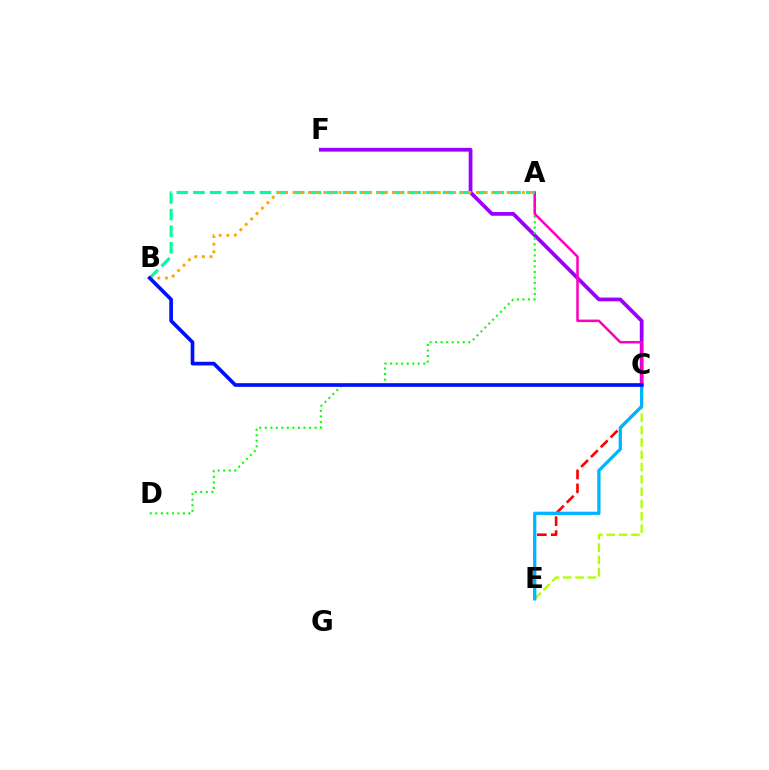{('C', 'F'): [{'color': '#9b00ff', 'line_style': 'solid', 'thickness': 2.7}], ('A', 'D'): [{'color': '#08ff00', 'line_style': 'dotted', 'thickness': 1.5}], ('C', 'E'): [{'color': '#b3ff00', 'line_style': 'dashed', 'thickness': 1.68}, {'color': '#ff0000', 'line_style': 'dashed', 'thickness': 1.89}, {'color': '#00b5ff', 'line_style': 'solid', 'thickness': 2.35}], ('A', 'C'): [{'color': '#ff00bd', 'line_style': 'solid', 'thickness': 1.82}], ('A', 'B'): [{'color': '#00ff9d', 'line_style': 'dashed', 'thickness': 2.26}, {'color': '#ffa500', 'line_style': 'dotted', 'thickness': 2.08}], ('B', 'C'): [{'color': '#0010ff', 'line_style': 'solid', 'thickness': 2.64}]}